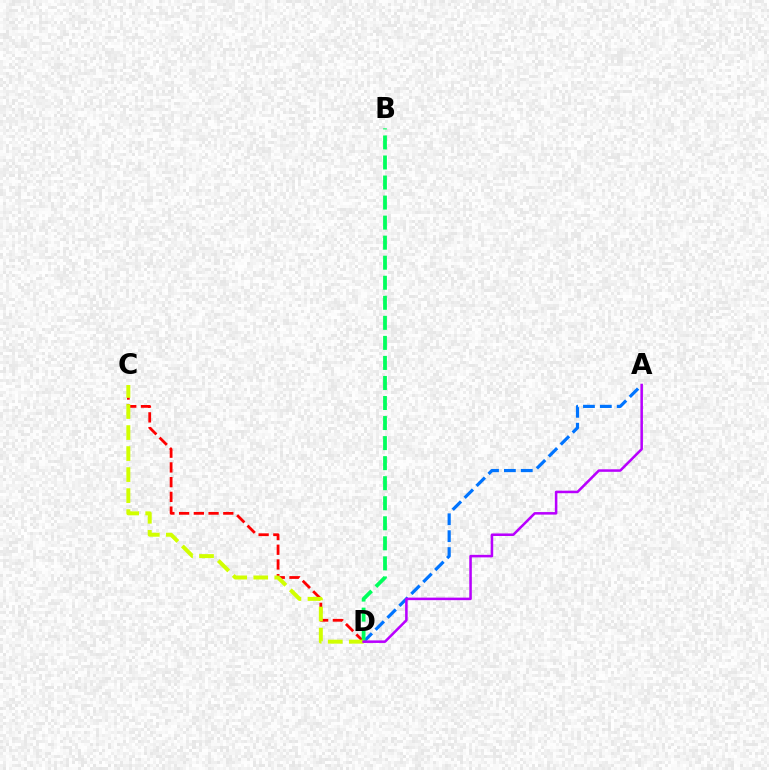{('A', 'D'): [{'color': '#0074ff', 'line_style': 'dashed', 'thickness': 2.29}, {'color': '#b900ff', 'line_style': 'solid', 'thickness': 1.83}], ('C', 'D'): [{'color': '#ff0000', 'line_style': 'dashed', 'thickness': 2.0}, {'color': '#d1ff00', 'line_style': 'dashed', 'thickness': 2.86}], ('B', 'D'): [{'color': '#00ff5c', 'line_style': 'dashed', 'thickness': 2.72}]}